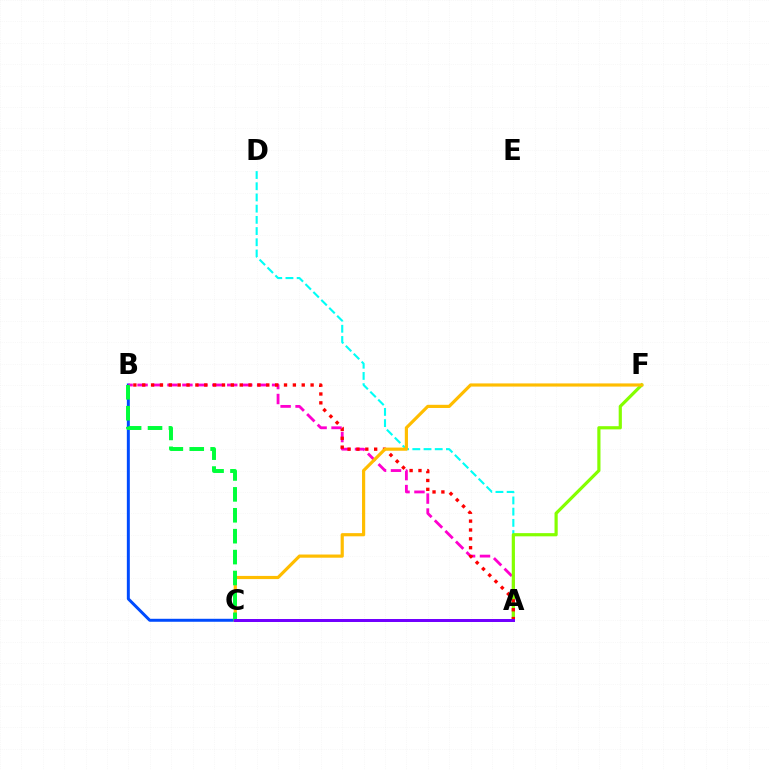{('B', 'C'): [{'color': '#004bff', 'line_style': 'solid', 'thickness': 2.14}, {'color': '#00ff39', 'line_style': 'dashed', 'thickness': 2.84}], ('A', 'D'): [{'color': '#00fff6', 'line_style': 'dashed', 'thickness': 1.52}], ('A', 'B'): [{'color': '#ff00cf', 'line_style': 'dashed', 'thickness': 2.03}, {'color': '#ff0000', 'line_style': 'dotted', 'thickness': 2.41}], ('A', 'F'): [{'color': '#84ff00', 'line_style': 'solid', 'thickness': 2.29}], ('C', 'F'): [{'color': '#ffbd00', 'line_style': 'solid', 'thickness': 2.29}], ('A', 'C'): [{'color': '#7200ff', 'line_style': 'solid', 'thickness': 2.16}]}